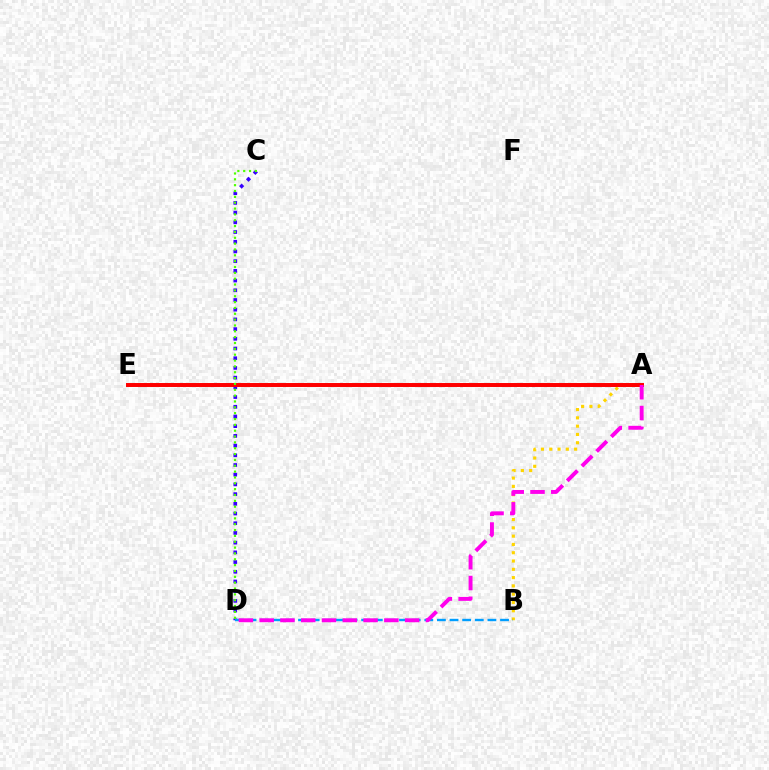{('A', 'E'): [{'color': '#00ff86', 'line_style': 'dotted', 'thickness': 2.03}, {'color': '#ff0000', 'line_style': 'solid', 'thickness': 2.85}], ('C', 'D'): [{'color': '#3700ff', 'line_style': 'dotted', 'thickness': 2.64}, {'color': '#4fff00', 'line_style': 'dotted', 'thickness': 1.59}], ('A', 'B'): [{'color': '#ffd500', 'line_style': 'dotted', 'thickness': 2.25}], ('B', 'D'): [{'color': '#009eff', 'line_style': 'dashed', 'thickness': 1.72}], ('A', 'D'): [{'color': '#ff00ed', 'line_style': 'dashed', 'thickness': 2.82}]}